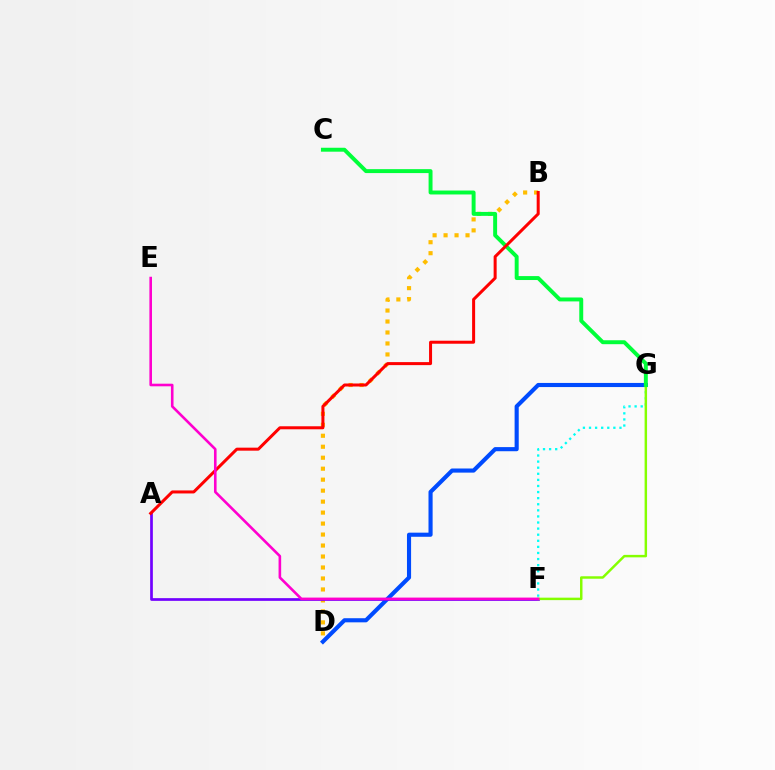{('D', 'G'): [{'color': '#004bff', 'line_style': 'solid', 'thickness': 2.97}], ('F', 'G'): [{'color': '#00fff6', 'line_style': 'dotted', 'thickness': 1.65}, {'color': '#84ff00', 'line_style': 'solid', 'thickness': 1.77}], ('B', 'D'): [{'color': '#ffbd00', 'line_style': 'dotted', 'thickness': 2.98}], ('A', 'F'): [{'color': '#7200ff', 'line_style': 'solid', 'thickness': 1.95}], ('C', 'G'): [{'color': '#00ff39', 'line_style': 'solid', 'thickness': 2.83}], ('A', 'B'): [{'color': '#ff0000', 'line_style': 'solid', 'thickness': 2.17}], ('E', 'F'): [{'color': '#ff00cf', 'line_style': 'solid', 'thickness': 1.88}]}